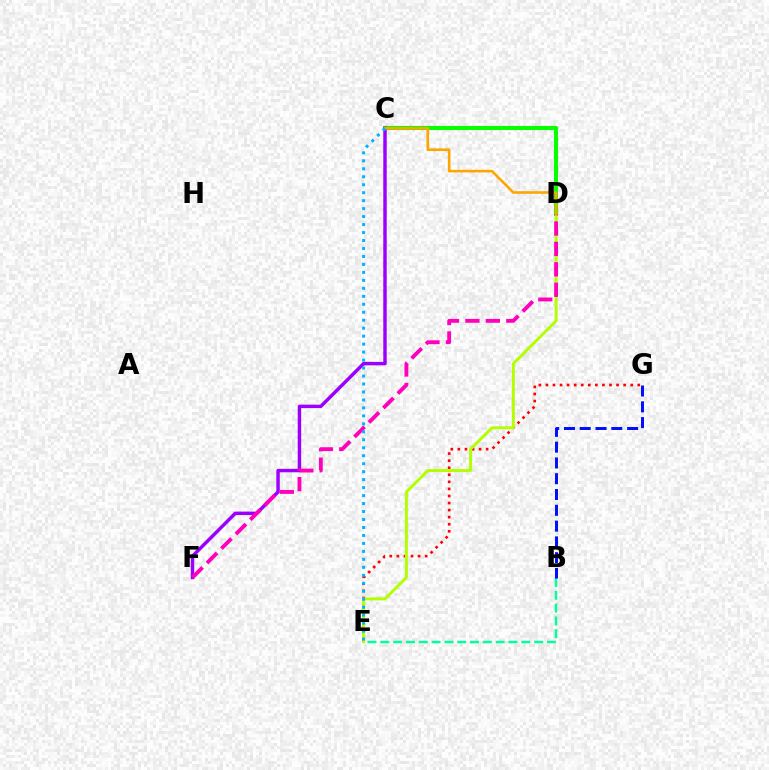{('E', 'G'): [{'color': '#ff0000', 'line_style': 'dotted', 'thickness': 1.92}], ('B', 'E'): [{'color': '#00ff9d', 'line_style': 'dashed', 'thickness': 1.74}], ('C', 'D'): [{'color': '#08ff00', 'line_style': 'solid', 'thickness': 2.95}, {'color': '#ffa500', 'line_style': 'solid', 'thickness': 1.87}], ('C', 'F'): [{'color': '#9b00ff', 'line_style': 'solid', 'thickness': 2.48}], ('D', 'E'): [{'color': '#b3ff00', 'line_style': 'solid', 'thickness': 2.13}], ('D', 'F'): [{'color': '#ff00bd', 'line_style': 'dashed', 'thickness': 2.78}], ('C', 'E'): [{'color': '#00b5ff', 'line_style': 'dotted', 'thickness': 2.17}], ('B', 'G'): [{'color': '#0010ff', 'line_style': 'dashed', 'thickness': 2.15}]}